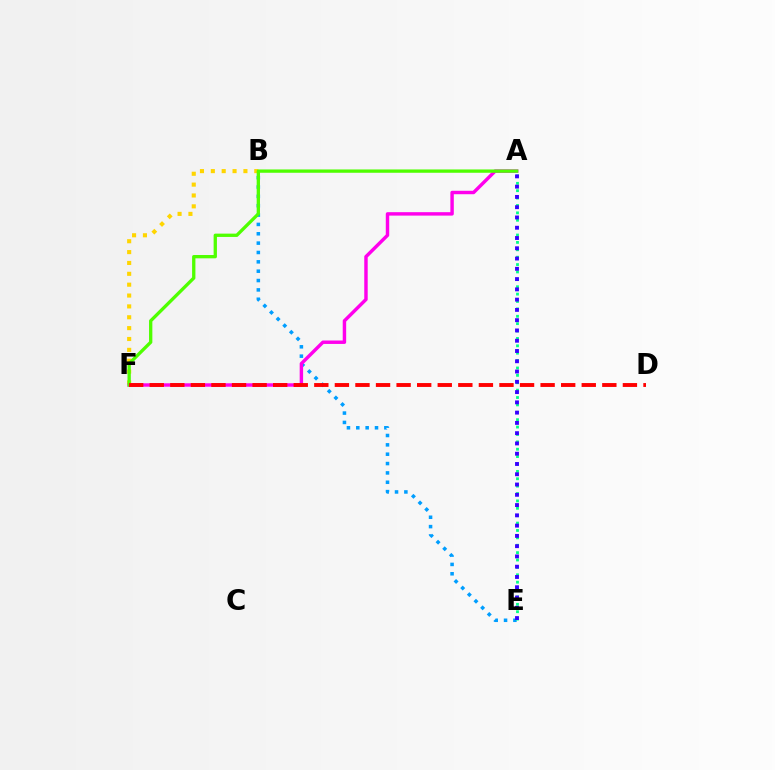{('B', 'F'): [{'color': '#ffd500', 'line_style': 'dotted', 'thickness': 2.95}], ('B', 'E'): [{'color': '#009eff', 'line_style': 'dotted', 'thickness': 2.54}], ('A', 'F'): [{'color': '#ff00ed', 'line_style': 'solid', 'thickness': 2.47}, {'color': '#4fff00', 'line_style': 'solid', 'thickness': 2.38}], ('A', 'E'): [{'color': '#00ff86', 'line_style': 'dotted', 'thickness': 2.01}, {'color': '#3700ff', 'line_style': 'dotted', 'thickness': 2.79}], ('D', 'F'): [{'color': '#ff0000', 'line_style': 'dashed', 'thickness': 2.79}]}